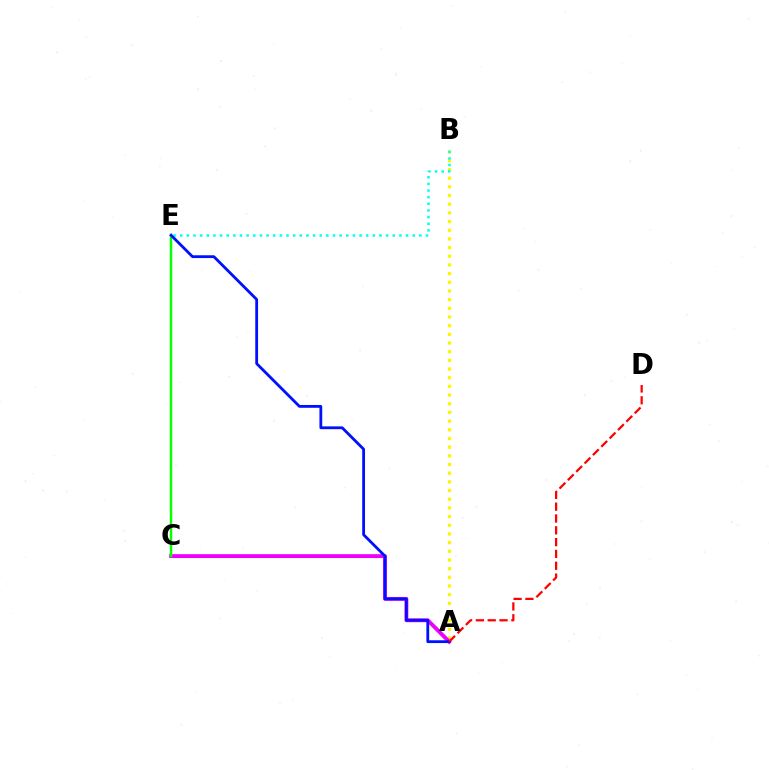{('A', 'B'): [{'color': '#fcf500', 'line_style': 'dotted', 'thickness': 2.36}], ('B', 'E'): [{'color': '#00fff6', 'line_style': 'dotted', 'thickness': 1.8}], ('A', 'C'): [{'color': '#ee00ff', 'line_style': 'solid', 'thickness': 2.79}], ('C', 'E'): [{'color': '#08ff00', 'line_style': 'solid', 'thickness': 1.79}], ('A', 'E'): [{'color': '#0010ff', 'line_style': 'solid', 'thickness': 2.01}], ('A', 'D'): [{'color': '#ff0000', 'line_style': 'dashed', 'thickness': 1.61}]}